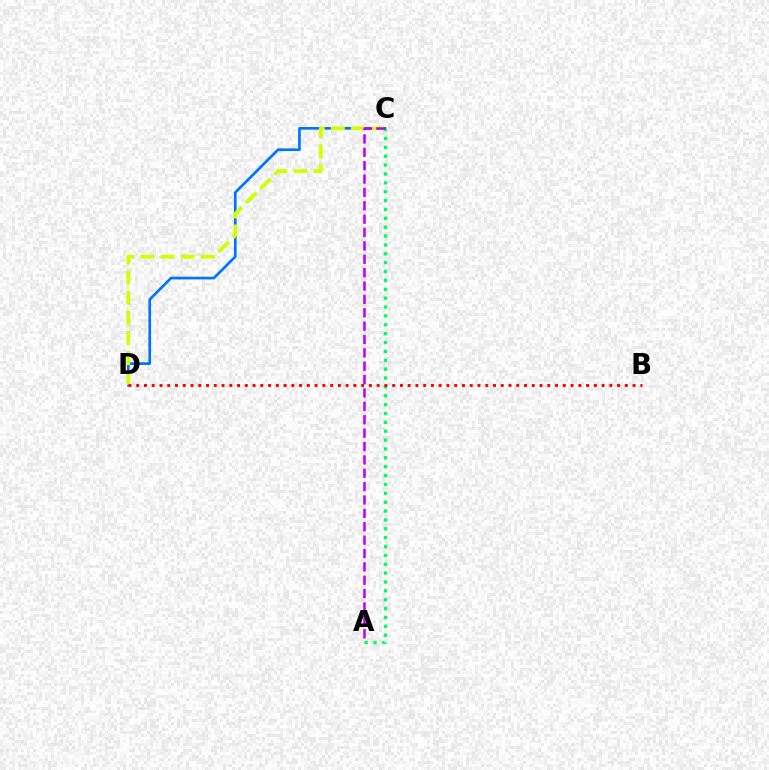{('C', 'D'): [{'color': '#0074ff', 'line_style': 'solid', 'thickness': 1.94}, {'color': '#d1ff00', 'line_style': 'dashed', 'thickness': 2.73}], ('A', 'C'): [{'color': '#00ff5c', 'line_style': 'dotted', 'thickness': 2.41}, {'color': '#b900ff', 'line_style': 'dashed', 'thickness': 1.82}], ('B', 'D'): [{'color': '#ff0000', 'line_style': 'dotted', 'thickness': 2.11}]}